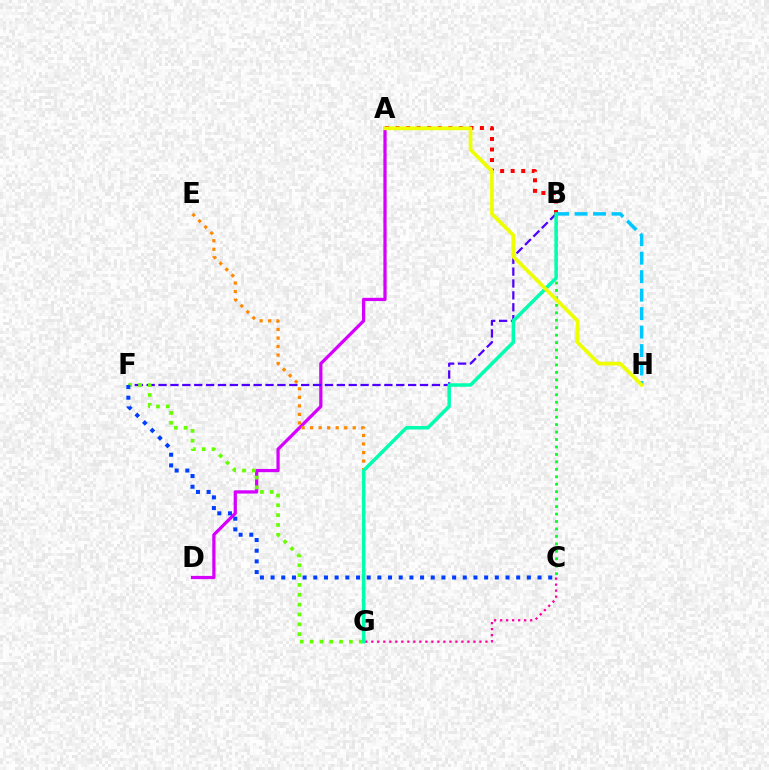{('A', 'D'): [{'color': '#d600ff', 'line_style': 'solid', 'thickness': 2.33}], ('B', 'F'): [{'color': '#4f00ff', 'line_style': 'dashed', 'thickness': 1.61}], ('C', 'G'): [{'color': '#ff00a0', 'line_style': 'dotted', 'thickness': 1.63}], ('E', 'G'): [{'color': '#ff8800', 'line_style': 'dotted', 'thickness': 2.32}], ('B', 'C'): [{'color': '#00ff27', 'line_style': 'dotted', 'thickness': 2.03}], ('B', 'H'): [{'color': '#00c7ff', 'line_style': 'dashed', 'thickness': 2.51}], ('A', 'B'): [{'color': '#ff0000', 'line_style': 'dotted', 'thickness': 2.86}], ('F', 'G'): [{'color': '#66ff00', 'line_style': 'dotted', 'thickness': 2.67}], ('C', 'F'): [{'color': '#003fff', 'line_style': 'dotted', 'thickness': 2.9}], ('B', 'G'): [{'color': '#00ffaf', 'line_style': 'solid', 'thickness': 2.52}], ('A', 'H'): [{'color': '#eeff00', 'line_style': 'solid', 'thickness': 2.67}]}